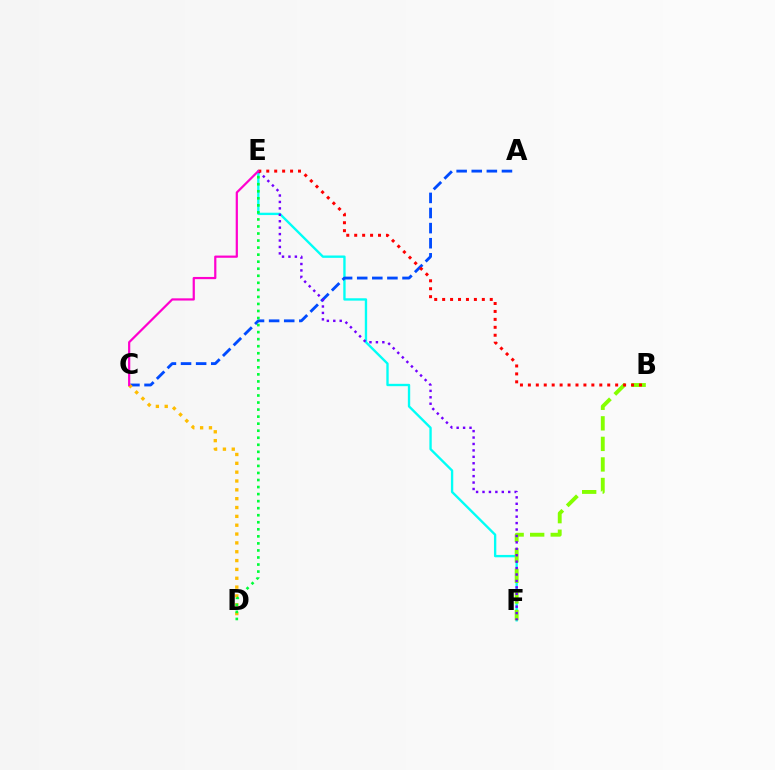{('E', 'F'): [{'color': '#00fff6', 'line_style': 'solid', 'thickness': 1.7}, {'color': '#7200ff', 'line_style': 'dotted', 'thickness': 1.75}], ('A', 'C'): [{'color': '#004bff', 'line_style': 'dashed', 'thickness': 2.05}], ('C', 'D'): [{'color': '#ffbd00', 'line_style': 'dotted', 'thickness': 2.4}], ('D', 'E'): [{'color': '#00ff39', 'line_style': 'dotted', 'thickness': 1.91}], ('B', 'F'): [{'color': '#84ff00', 'line_style': 'dashed', 'thickness': 2.79}], ('B', 'E'): [{'color': '#ff0000', 'line_style': 'dotted', 'thickness': 2.16}], ('C', 'E'): [{'color': '#ff00cf', 'line_style': 'solid', 'thickness': 1.6}]}